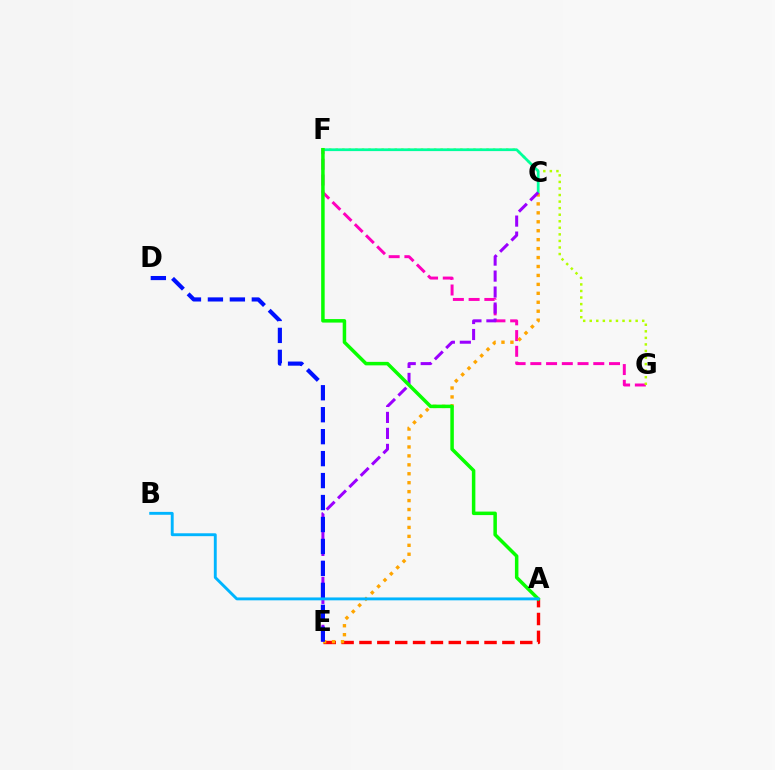{('A', 'E'): [{'color': '#ff0000', 'line_style': 'dashed', 'thickness': 2.43}], ('F', 'G'): [{'color': '#ff00bd', 'line_style': 'dashed', 'thickness': 2.14}, {'color': '#b3ff00', 'line_style': 'dotted', 'thickness': 1.78}], ('C', 'F'): [{'color': '#00ff9d', 'line_style': 'solid', 'thickness': 1.97}], ('C', 'E'): [{'color': '#ffa500', 'line_style': 'dotted', 'thickness': 2.43}, {'color': '#9b00ff', 'line_style': 'dashed', 'thickness': 2.17}], ('A', 'F'): [{'color': '#08ff00', 'line_style': 'solid', 'thickness': 2.52}], ('D', 'E'): [{'color': '#0010ff', 'line_style': 'dashed', 'thickness': 2.98}], ('A', 'B'): [{'color': '#00b5ff', 'line_style': 'solid', 'thickness': 2.08}]}